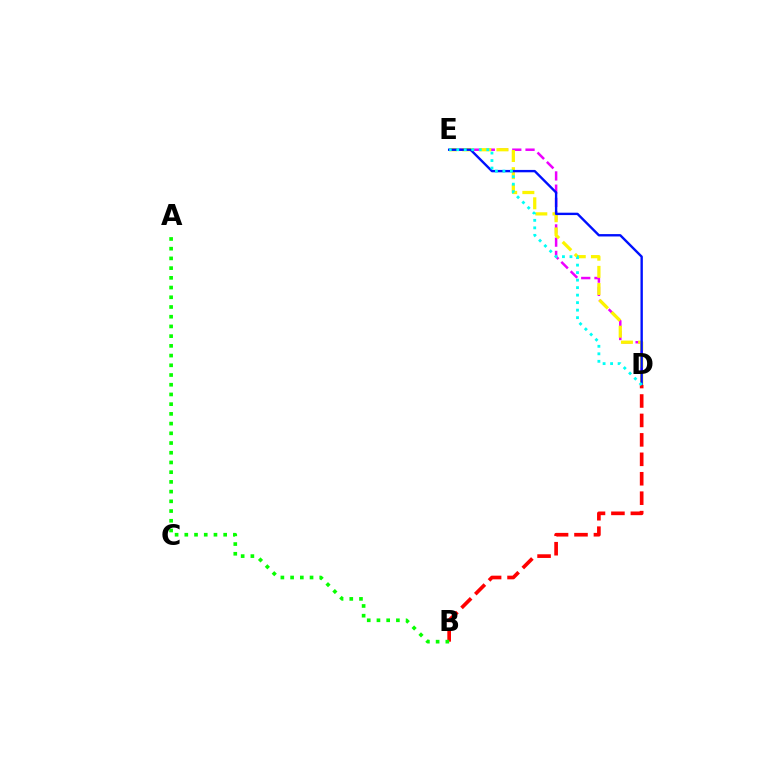{('D', 'E'): [{'color': '#ee00ff', 'line_style': 'dashed', 'thickness': 1.8}, {'color': '#fcf500', 'line_style': 'dashed', 'thickness': 2.33}, {'color': '#0010ff', 'line_style': 'solid', 'thickness': 1.71}, {'color': '#00fff6', 'line_style': 'dotted', 'thickness': 2.04}], ('B', 'D'): [{'color': '#ff0000', 'line_style': 'dashed', 'thickness': 2.64}], ('A', 'B'): [{'color': '#08ff00', 'line_style': 'dotted', 'thickness': 2.64}]}